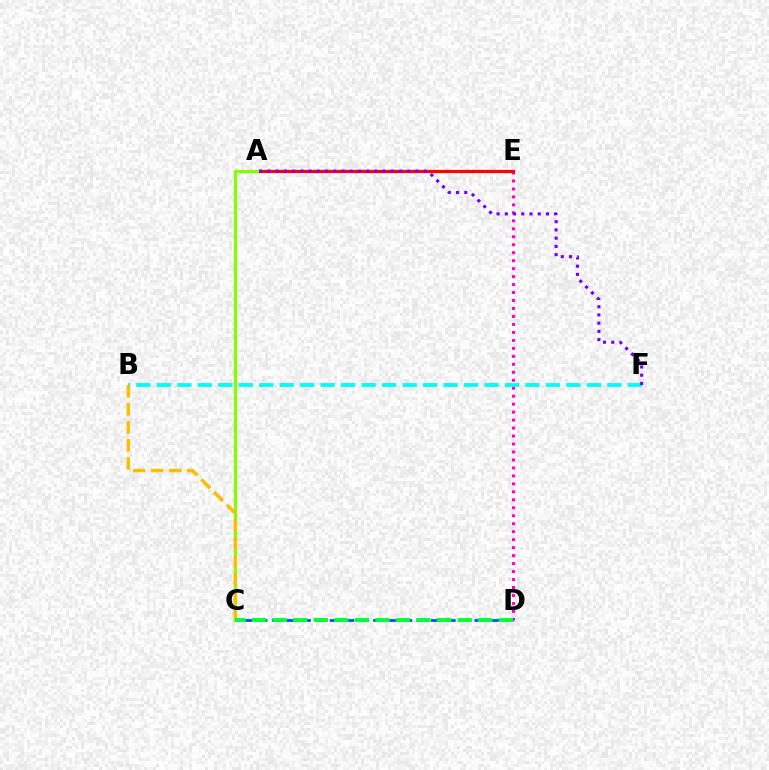{('D', 'E'): [{'color': '#ff00cf', 'line_style': 'dotted', 'thickness': 2.17}], ('A', 'E'): [{'color': '#ff0000', 'line_style': 'solid', 'thickness': 2.33}], ('A', 'C'): [{'color': '#84ff00', 'line_style': 'solid', 'thickness': 2.31}], ('B', 'F'): [{'color': '#00fff6', 'line_style': 'dashed', 'thickness': 2.78}], ('B', 'C'): [{'color': '#ffbd00', 'line_style': 'dashed', 'thickness': 2.45}], ('C', 'D'): [{'color': '#004bff', 'line_style': 'dashed', 'thickness': 1.97}, {'color': '#00ff39', 'line_style': 'dashed', 'thickness': 2.79}], ('A', 'F'): [{'color': '#7200ff', 'line_style': 'dotted', 'thickness': 2.24}]}